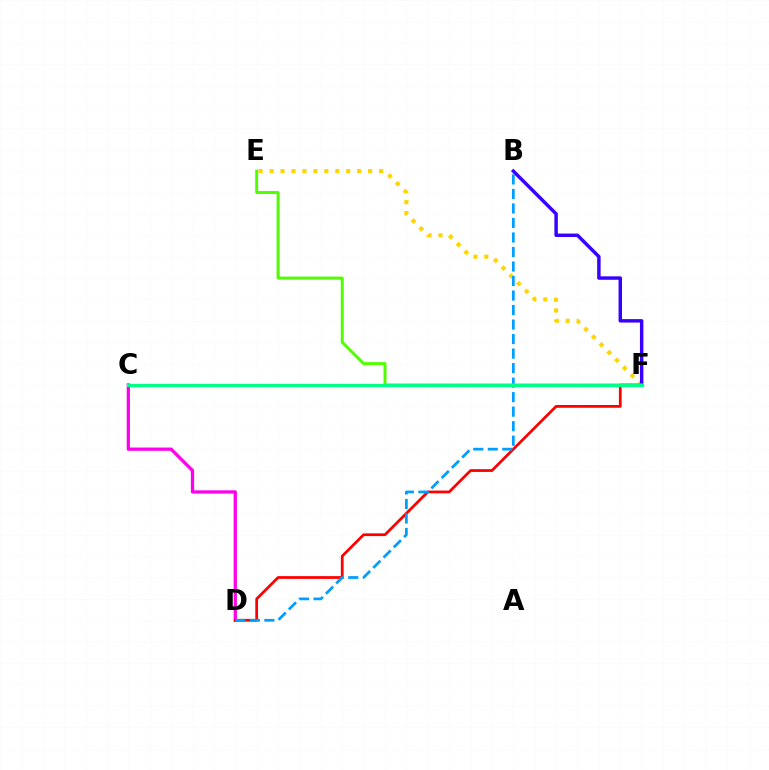{('C', 'D'): [{'color': '#ff00ed', 'line_style': 'solid', 'thickness': 2.35}], ('E', 'F'): [{'color': '#ffd500', 'line_style': 'dotted', 'thickness': 2.97}, {'color': '#4fff00', 'line_style': 'solid', 'thickness': 2.13}], ('D', 'F'): [{'color': '#ff0000', 'line_style': 'solid', 'thickness': 1.99}], ('B', 'D'): [{'color': '#009eff', 'line_style': 'dashed', 'thickness': 1.97}], ('B', 'F'): [{'color': '#3700ff', 'line_style': 'solid', 'thickness': 2.48}], ('C', 'F'): [{'color': '#00ff86', 'line_style': 'solid', 'thickness': 2.35}]}